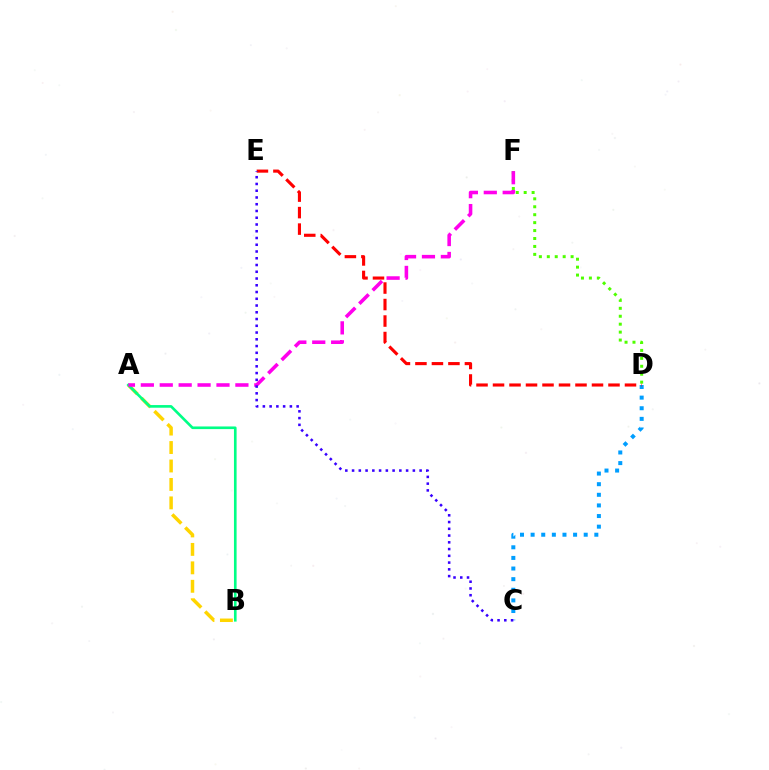{('D', 'F'): [{'color': '#4fff00', 'line_style': 'dotted', 'thickness': 2.16}], ('A', 'B'): [{'color': '#ffd500', 'line_style': 'dashed', 'thickness': 2.51}, {'color': '#00ff86', 'line_style': 'solid', 'thickness': 1.9}], ('C', 'D'): [{'color': '#009eff', 'line_style': 'dotted', 'thickness': 2.89}], ('A', 'F'): [{'color': '#ff00ed', 'line_style': 'dashed', 'thickness': 2.57}], ('D', 'E'): [{'color': '#ff0000', 'line_style': 'dashed', 'thickness': 2.24}], ('C', 'E'): [{'color': '#3700ff', 'line_style': 'dotted', 'thickness': 1.83}]}